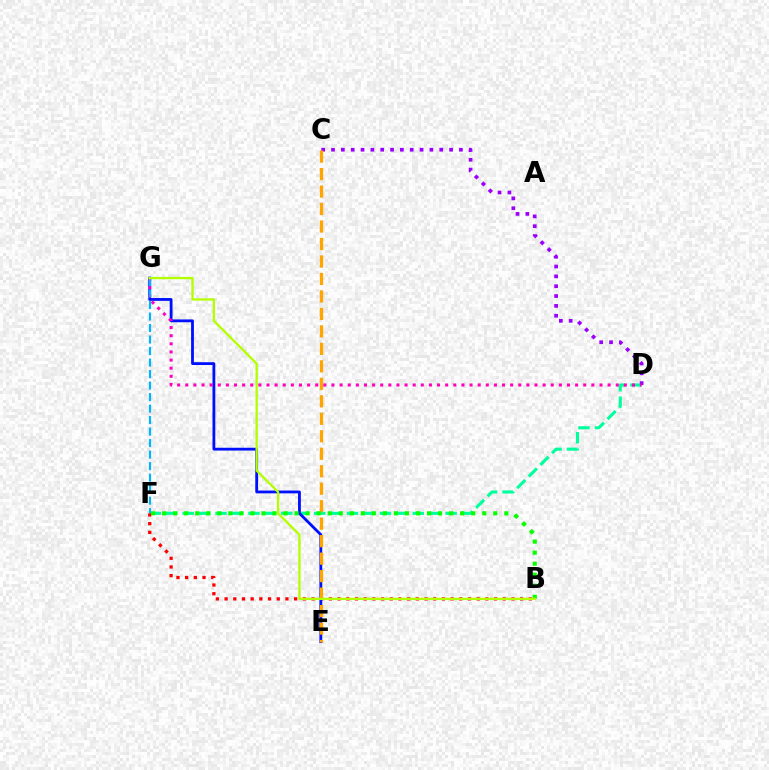{('D', 'F'): [{'color': '#00ff9d', 'line_style': 'dashed', 'thickness': 2.23}], ('B', 'F'): [{'color': '#ff0000', 'line_style': 'dotted', 'thickness': 2.36}, {'color': '#08ff00', 'line_style': 'dotted', 'thickness': 3.0}], ('E', 'G'): [{'color': '#0010ff', 'line_style': 'solid', 'thickness': 2.03}], ('C', 'D'): [{'color': '#9b00ff', 'line_style': 'dotted', 'thickness': 2.67}], ('C', 'E'): [{'color': '#ffa500', 'line_style': 'dashed', 'thickness': 2.37}], ('D', 'G'): [{'color': '#ff00bd', 'line_style': 'dotted', 'thickness': 2.21}], ('F', 'G'): [{'color': '#00b5ff', 'line_style': 'dashed', 'thickness': 1.56}], ('B', 'G'): [{'color': '#b3ff00', 'line_style': 'solid', 'thickness': 1.66}]}